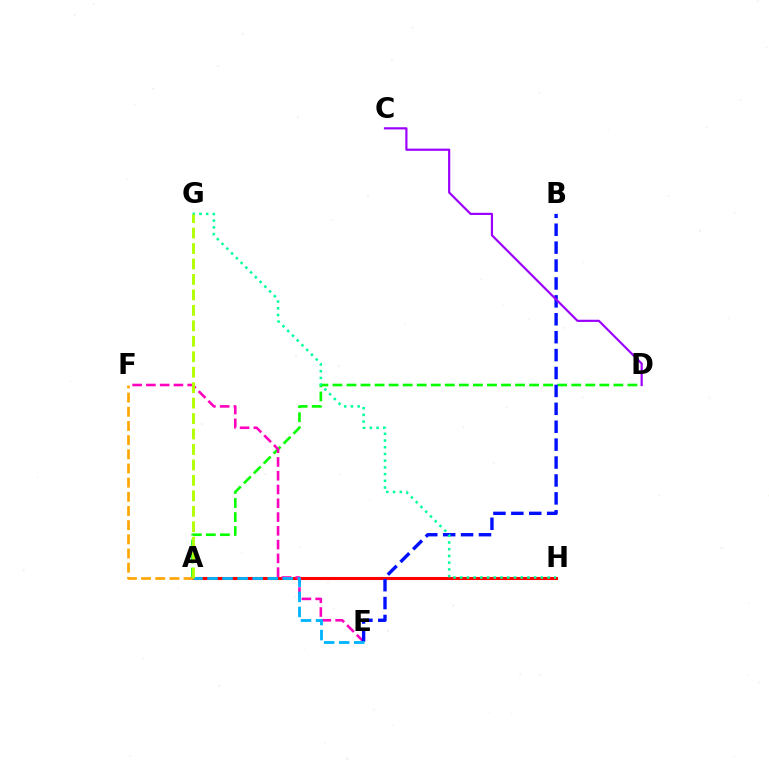{('A', 'H'): [{'color': '#ff0000', 'line_style': 'solid', 'thickness': 2.21}], ('A', 'D'): [{'color': '#08ff00', 'line_style': 'dashed', 'thickness': 1.91}], ('E', 'F'): [{'color': '#ff00bd', 'line_style': 'dashed', 'thickness': 1.87}], ('B', 'E'): [{'color': '#0010ff', 'line_style': 'dashed', 'thickness': 2.43}], ('C', 'D'): [{'color': '#9b00ff', 'line_style': 'solid', 'thickness': 1.58}], ('A', 'F'): [{'color': '#ffa500', 'line_style': 'dashed', 'thickness': 1.93}], ('A', 'E'): [{'color': '#00b5ff', 'line_style': 'dashed', 'thickness': 2.04}], ('G', 'H'): [{'color': '#00ff9d', 'line_style': 'dotted', 'thickness': 1.83}], ('A', 'G'): [{'color': '#b3ff00', 'line_style': 'dashed', 'thickness': 2.1}]}